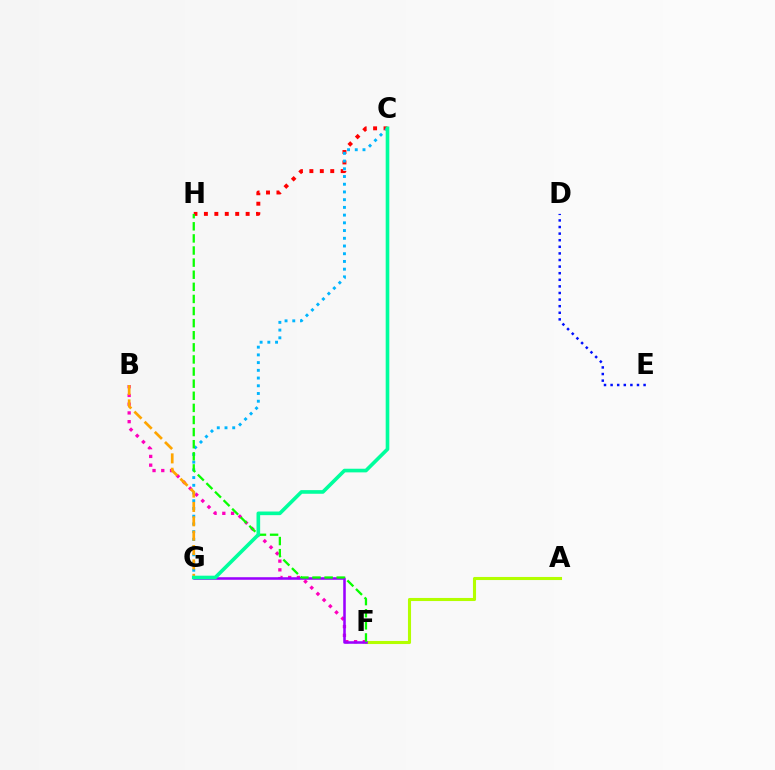{('C', 'H'): [{'color': '#ff0000', 'line_style': 'dotted', 'thickness': 2.84}], ('B', 'F'): [{'color': '#ff00bd', 'line_style': 'dotted', 'thickness': 2.38}], ('A', 'F'): [{'color': '#b3ff00', 'line_style': 'solid', 'thickness': 2.22}], ('F', 'G'): [{'color': '#9b00ff', 'line_style': 'solid', 'thickness': 1.84}], ('D', 'E'): [{'color': '#0010ff', 'line_style': 'dotted', 'thickness': 1.79}], ('C', 'G'): [{'color': '#00b5ff', 'line_style': 'dotted', 'thickness': 2.1}, {'color': '#00ff9d', 'line_style': 'solid', 'thickness': 2.62}], ('F', 'H'): [{'color': '#08ff00', 'line_style': 'dashed', 'thickness': 1.64}], ('B', 'G'): [{'color': '#ffa500', 'line_style': 'dashed', 'thickness': 1.95}]}